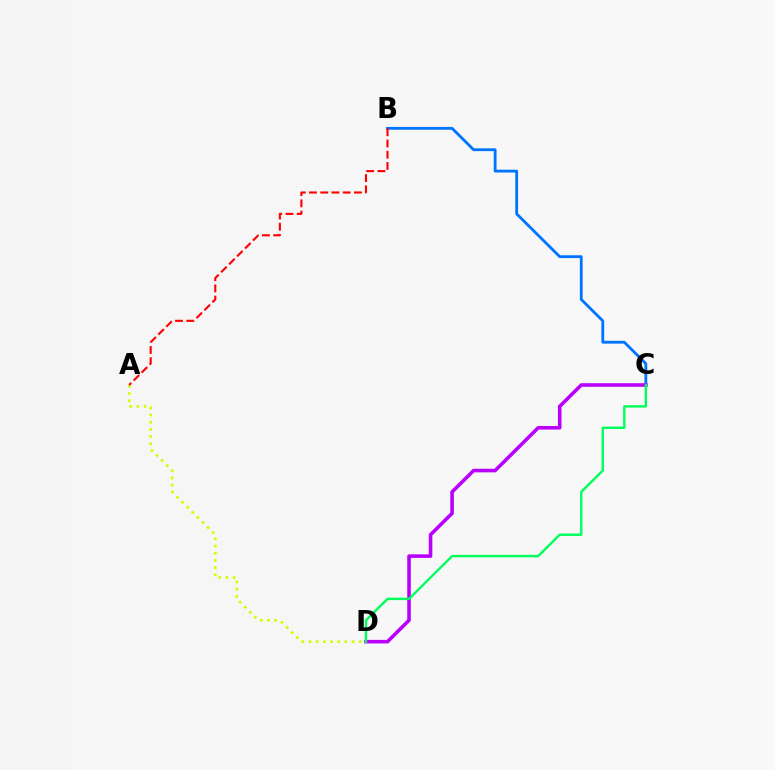{('B', 'C'): [{'color': '#0074ff', 'line_style': 'solid', 'thickness': 2.02}], ('C', 'D'): [{'color': '#b900ff', 'line_style': 'solid', 'thickness': 2.58}, {'color': '#00ff5c', 'line_style': 'solid', 'thickness': 1.73}], ('A', 'D'): [{'color': '#d1ff00', 'line_style': 'dotted', 'thickness': 1.95}], ('A', 'B'): [{'color': '#ff0000', 'line_style': 'dashed', 'thickness': 1.53}]}